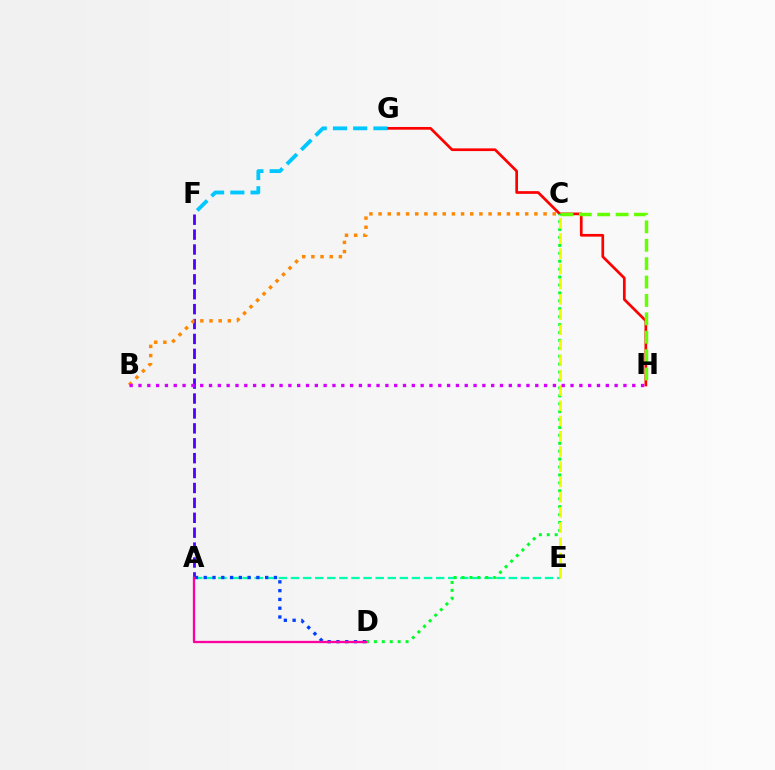{('G', 'H'): [{'color': '#ff0000', 'line_style': 'solid', 'thickness': 1.94}], ('C', 'H'): [{'color': '#66ff00', 'line_style': 'dashed', 'thickness': 2.5}], ('F', 'G'): [{'color': '#00c7ff', 'line_style': 'dashed', 'thickness': 2.75}], ('A', 'F'): [{'color': '#4f00ff', 'line_style': 'dashed', 'thickness': 2.02}], ('A', 'E'): [{'color': '#00ffaf', 'line_style': 'dashed', 'thickness': 1.64}], ('C', 'D'): [{'color': '#00ff27', 'line_style': 'dotted', 'thickness': 2.15}], ('A', 'D'): [{'color': '#003fff', 'line_style': 'dotted', 'thickness': 2.39}, {'color': '#ff00a0', 'line_style': 'solid', 'thickness': 1.66}], ('B', 'C'): [{'color': '#ff8800', 'line_style': 'dotted', 'thickness': 2.49}], ('C', 'E'): [{'color': '#eeff00', 'line_style': 'dashed', 'thickness': 2.07}], ('B', 'H'): [{'color': '#d600ff', 'line_style': 'dotted', 'thickness': 2.4}]}